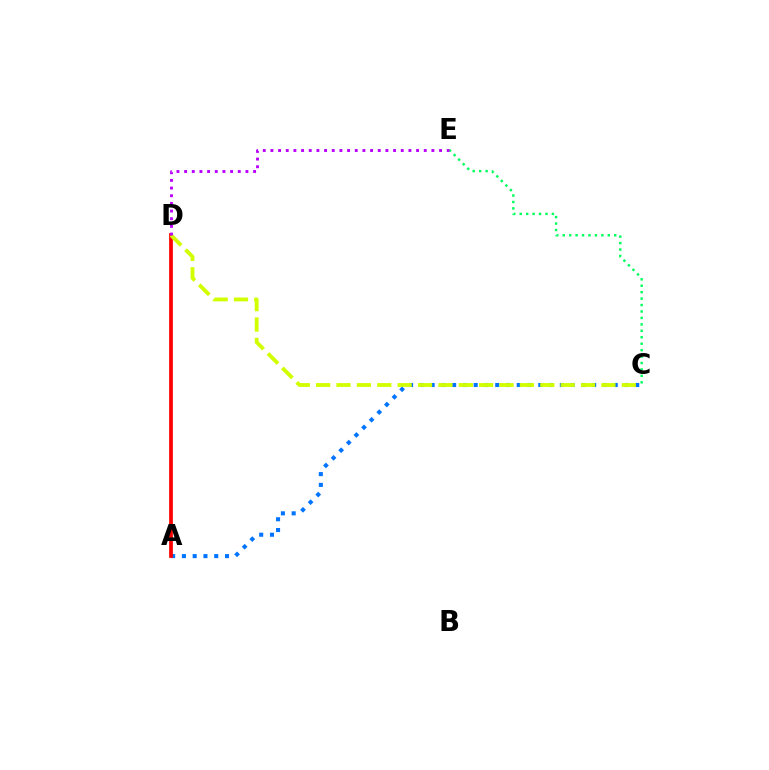{('A', 'C'): [{'color': '#0074ff', 'line_style': 'dotted', 'thickness': 2.93}], ('A', 'D'): [{'color': '#ff0000', 'line_style': 'solid', 'thickness': 2.69}], ('C', 'D'): [{'color': '#d1ff00', 'line_style': 'dashed', 'thickness': 2.77}], ('C', 'E'): [{'color': '#00ff5c', 'line_style': 'dotted', 'thickness': 1.75}], ('D', 'E'): [{'color': '#b900ff', 'line_style': 'dotted', 'thickness': 2.08}]}